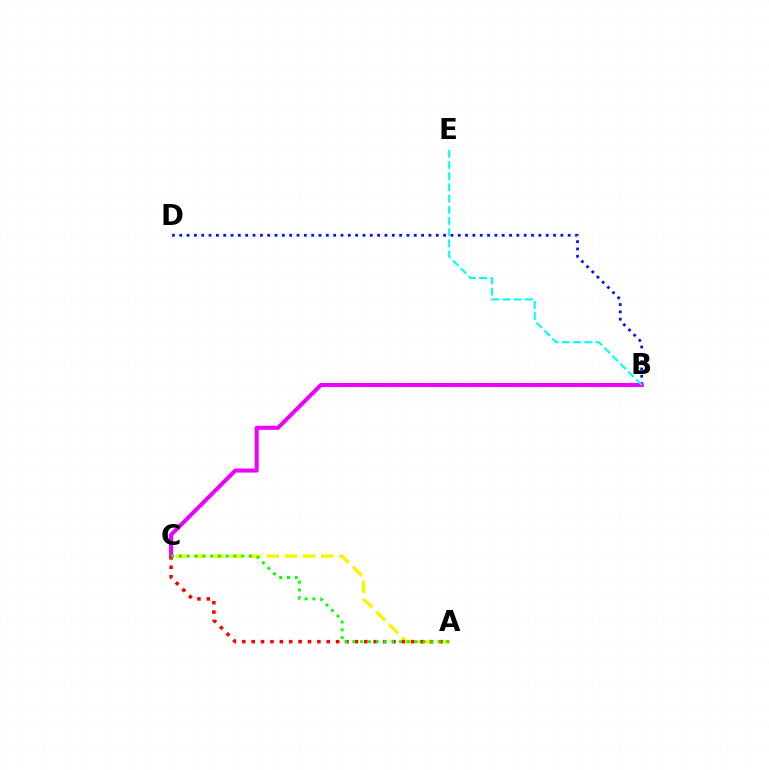{('B', 'D'): [{'color': '#0010ff', 'line_style': 'dotted', 'thickness': 1.99}], ('B', 'C'): [{'color': '#ee00ff', 'line_style': 'solid', 'thickness': 2.91}], ('A', 'C'): [{'color': '#fcf500', 'line_style': 'dashed', 'thickness': 2.47}, {'color': '#ff0000', 'line_style': 'dotted', 'thickness': 2.55}, {'color': '#08ff00', 'line_style': 'dotted', 'thickness': 2.12}], ('B', 'E'): [{'color': '#00fff6', 'line_style': 'dashed', 'thickness': 1.52}]}